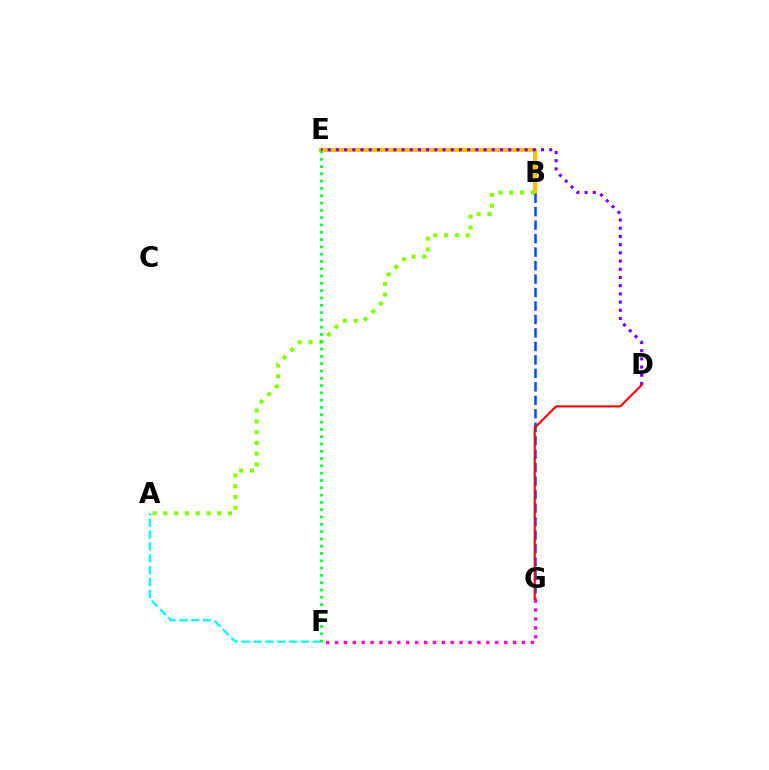{('A', 'F'): [{'color': '#00fff6', 'line_style': 'dashed', 'thickness': 1.61}], ('B', 'E'): [{'color': '#ffbd00', 'line_style': 'solid', 'thickness': 2.97}], ('D', 'E'): [{'color': '#7200ff', 'line_style': 'dotted', 'thickness': 2.23}], ('B', 'G'): [{'color': '#004bff', 'line_style': 'dashed', 'thickness': 1.83}], ('D', 'G'): [{'color': '#ff0000', 'line_style': 'solid', 'thickness': 1.51}], ('A', 'B'): [{'color': '#84ff00', 'line_style': 'dotted', 'thickness': 2.93}], ('F', 'G'): [{'color': '#ff00cf', 'line_style': 'dotted', 'thickness': 2.42}], ('E', 'F'): [{'color': '#00ff39', 'line_style': 'dotted', 'thickness': 1.98}]}